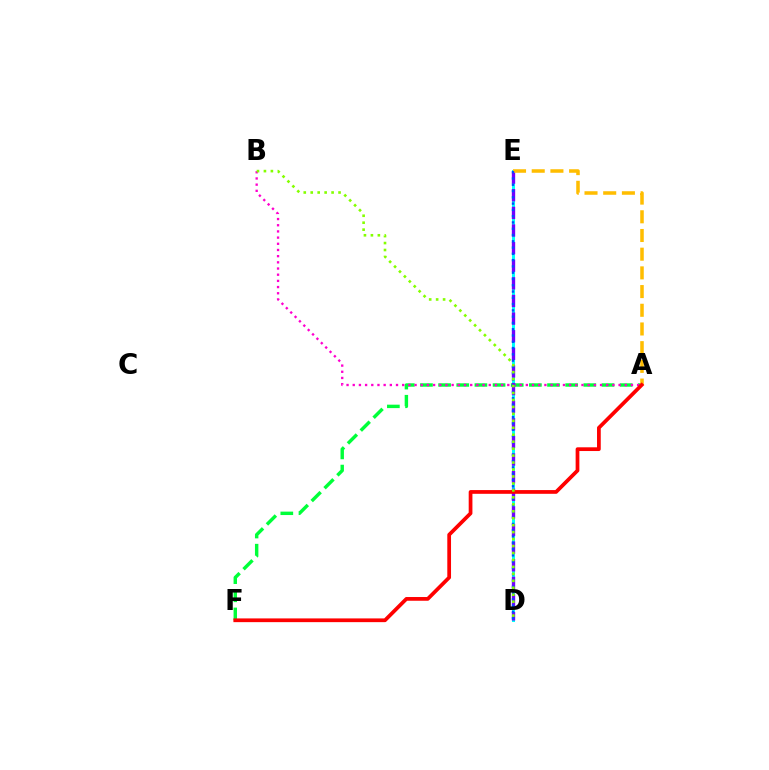{('A', 'F'): [{'color': '#00ff39', 'line_style': 'dashed', 'thickness': 2.47}, {'color': '#ff0000', 'line_style': 'solid', 'thickness': 2.69}], ('D', 'E'): [{'color': '#00fff6', 'line_style': 'solid', 'thickness': 2.18}, {'color': '#7200ff', 'line_style': 'dashed', 'thickness': 2.39}, {'color': '#004bff', 'line_style': 'dotted', 'thickness': 1.71}], ('A', 'B'): [{'color': '#ff00cf', 'line_style': 'dotted', 'thickness': 1.68}], ('A', 'E'): [{'color': '#ffbd00', 'line_style': 'dashed', 'thickness': 2.54}], ('B', 'D'): [{'color': '#84ff00', 'line_style': 'dotted', 'thickness': 1.89}]}